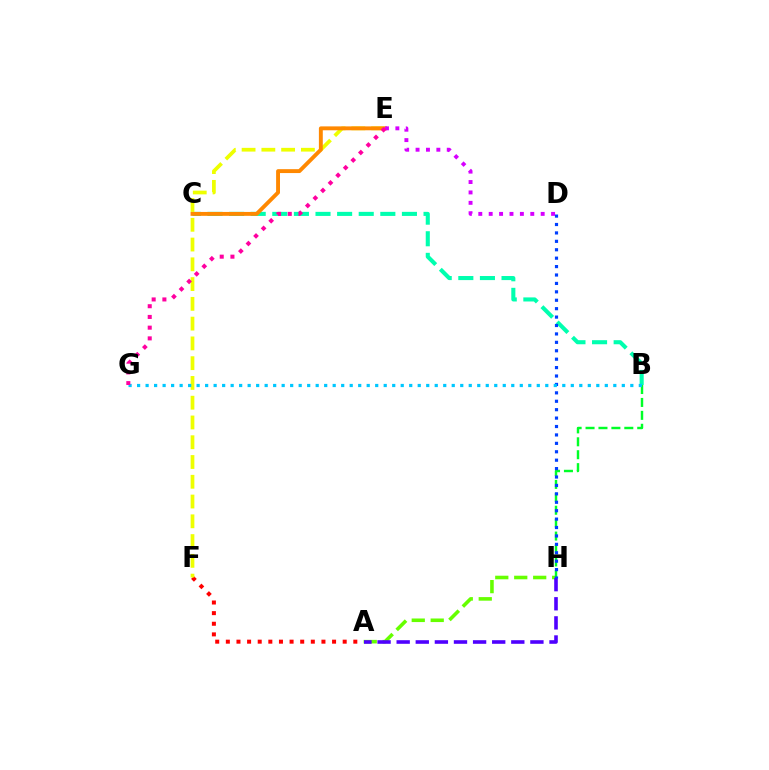{('A', 'H'): [{'color': '#66ff00', 'line_style': 'dashed', 'thickness': 2.58}, {'color': '#4f00ff', 'line_style': 'dashed', 'thickness': 2.6}], ('B', 'C'): [{'color': '#00ffaf', 'line_style': 'dashed', 'thickness': 2.94}], ('A', 'F'): [{'color': '#ff0000', 'line_style': 'dotted', 'thickness': 2.89}], ('E', 'F'): [{'color': '#eeff00', 'line_style': 'dashed', 'thickness': 2.69}], ('B', 'H'): [{'color': '#00ff27', 'line_style': 'dashed', 'thickness': 1.76}], ('C', 'E'): [{'color': '#ff8800', 'line_style': 'solid', 'thickness': 2.8}], ('D', 'E'): [{'color': '#d600ff', 'line_style': 'dotted', 'thickness': 2.82}], ('D', 'H'): [{'color': '#003fff', 'line_style': 'dotted', 'thickness': 2.29}], ('B', 'G'): [{'color': '#00c7ff', 'line_style': 'dotted', 'thickness': 2.31}], ('E', 'G'): [{'color': '#ff00a0', 'line_style': 'dotted', 'thickness': 2.91}]}